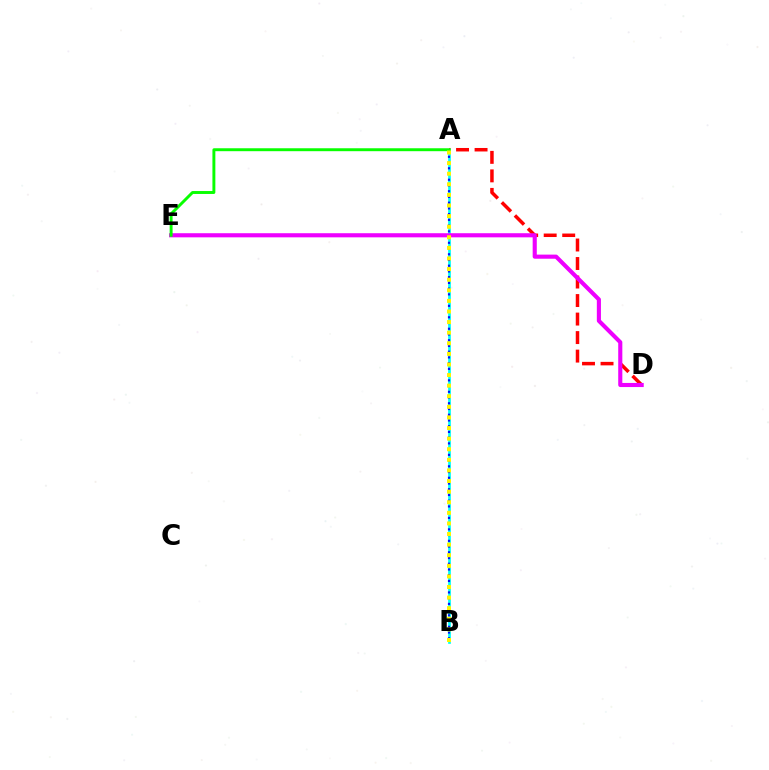{('A', 'D'): [{'color': '#ff0000', 'line_style': 'dashed', 'thickness': 2.52}], ('A', 'B'): [{'color': '#00fff6', 'line_style': 'solid', 'thickness': 1.95}, {'color': '#0010ff', 'line_style': 'dotted', 'thickness': 1.56}, {'color': '#fcf500', 'line_style': 'dotted', 'thickness': 2.88}], ('D', 'E'): [{'color': '#ee00ff', 'line_style': 'solid', 'thickness': 2.96}], ('A', 'E'): [{'color': '#08ff00', 'line_style': 'solid', 'thickness': 2.11}]}